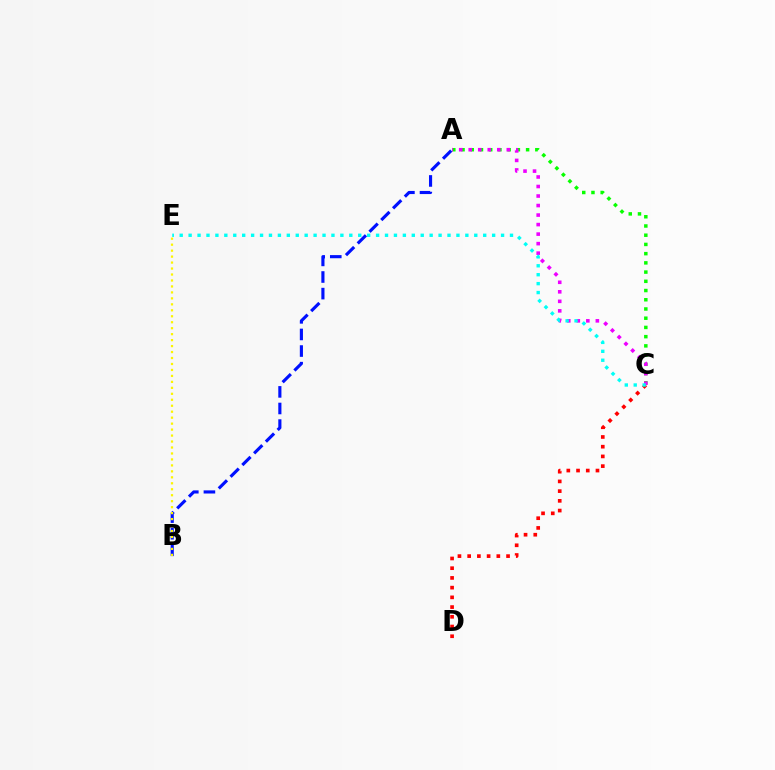{('A', 'C'): [{'color': '#08ff00', 'line_style': 'dotted', 'thickness': 2.51}, {'color': '#ee00ff', 'line_style': 'dotted', 'thickness': 2.59}], ('C', 'D'): [{'color': '#ff0000', 'line_style': 'dotted', 'thickness': 2.64}], ('A', 'B'): [{'color': '#0010ff', 'line_style': 'dashed', 'thickness': 2.25}], ('B', 'E'): [{'color': '#fcf500', 'line_style': 'dotted', 'thickness': 1.62}], ('C', 'E'): [{'color': '#00fff6', 'line_style': 'dotted', 'thickness': 2.43}]}